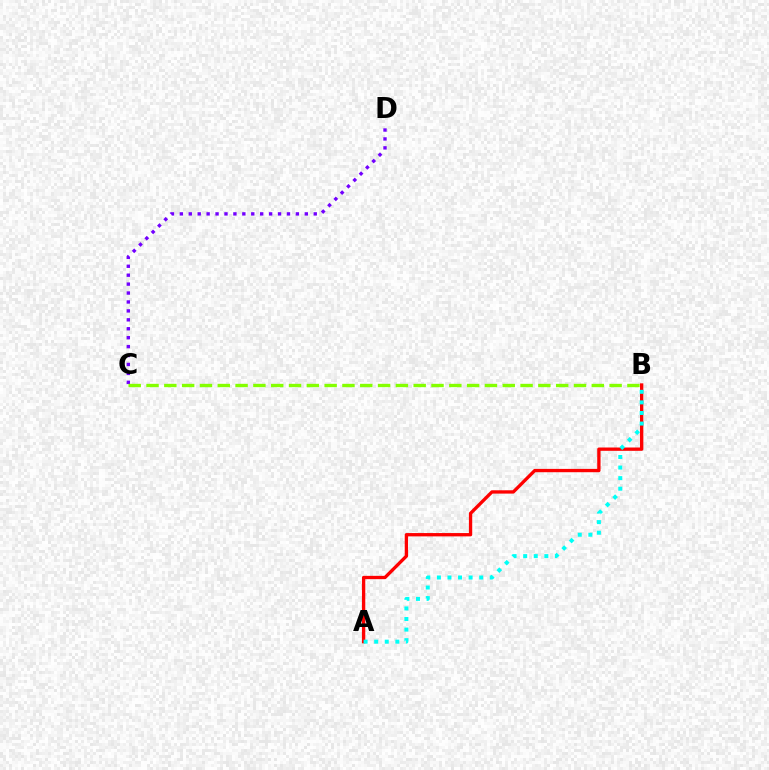{('A', 'B'): [{'color': '#ff0000', 'line_style': 'solid', 'thickness': 2.39}, {'color': '#00fff6', 'line_style': 'dotted', 'thickness': 2.87}], ('C', 'D'): [{'color': '#7200ff', 'line_style': 'dotted', 'thickness': 2.43}], ('B', 'C'): [{'color': '#84ff00', 'line_style': 'dashed', 'thickness': 2.42}]}